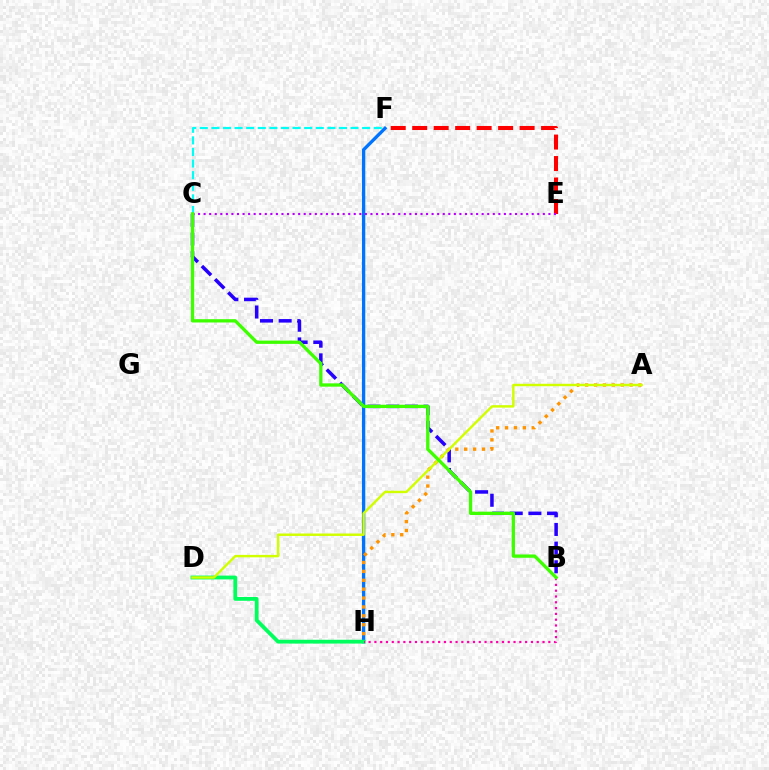{('B', 'C'): [{'color': '#2500ff', 'line_style': 'dashed', 'thickness': 2.54}, {'color': '#3dff00', 'line_style': 'solid', 'thickness': 2.38}], ('F', 'H'): [{'color': '#0074ff', 'line_style': 'solid', 'thickness': 2.39}], ('C', 'F'): [{'color': '#00fff6', 'line_style': 'dashed', 'thickness': 1.58}], ('A', 'H'): [{'color': '#ff9400', 'line_style': 'dotted', 'thickness': 2.42}], ('D', 'H'): [{'color': '#00ff5c', 'line_style': 'solid', 'thickness': 2.74}], ('A', 'D'): [{'color': '#d1ff00', 'line_style': 'solid', 'thickness': 1.76}], ('E', 'F'): [{'color': '#ff0000', 'line_style': 'dashed', 'thickness': 2.92}], ('B', 'H'): [{'color': '#ff00ac', 'line_style': 'dotted', 'thickness': 1.58}], ('C', 'E'): [{'color': '#b900ff', 'line_style': 'dotted', 'thickness': 1.51}]}